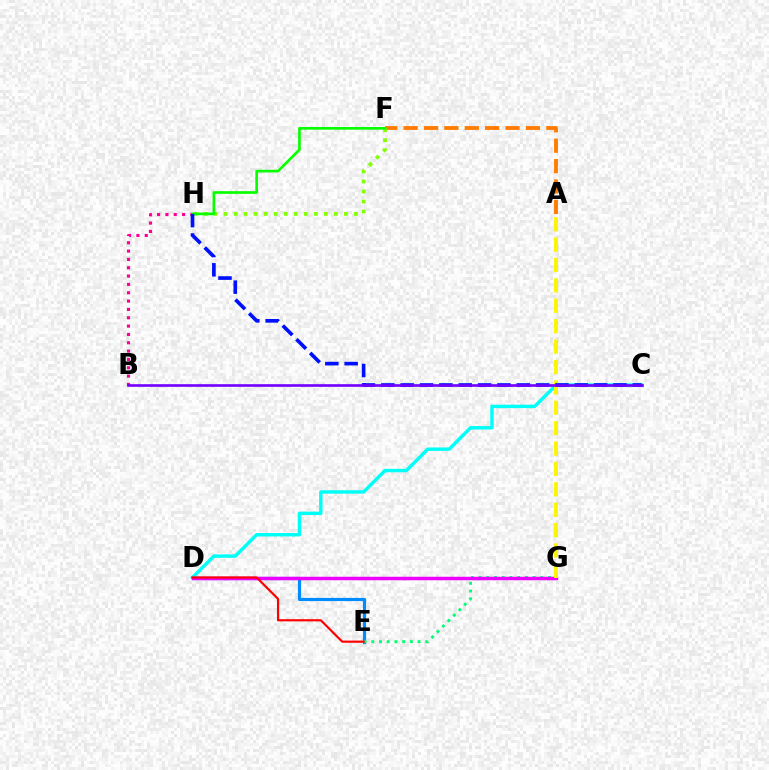{('B', 'H'): [{'color': '#ff0094', 'line_style': 'dotted', 'thickness': 2.26}], ('D', 'E'): [{'color': '#008cff', 'line_style': 'solid', 'thickness': 2.29}, {'color': '#ff0000', 'line_style': 'solid', 'thickness': 1.56}], ('A', 'F'): [{'color': '#ff7c00', 'line_style': 'dashed', 'thickness': 2.77}], ('F', 'H'): [{'color': '#84ff00', 'line_style': 'dotted', 'thickness': 2.72}, {'color': '#08ff00', 'line_style': 'solid', 'thickness': 1.93}], ('C', 'D'): [{'color': '#00fff6', 'line_style': 'solid', 'thickness': 2.47}], ('E', 'G'): [{'color': '#00ff74', 'line_style': 'dotted', 'thickness': 2.09}], ('D', 'G'): [{'color': '#ee00ff', 'line_style': 'solid', 'thickness': 2.5}], ('A', 'G'): [{'color': '#fcf500', 'line_style': 'dashed', 'thickness': 2.77}], ('C', 'H'): [{'color': '#0010ff', 'line_style': 'dashed', 'thickness': 2.63}], ('B', 'C'): [{'color': '#7200ff', 'line_style': 'solid', 'thickness': 1.89}]}